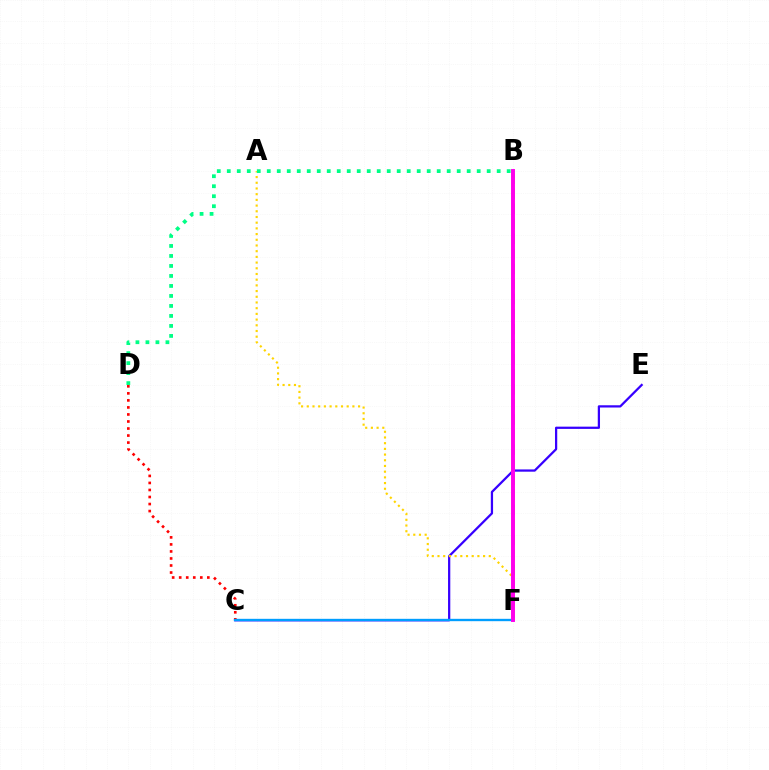{('C', 'D'): [{'color': '#ff0000', 'line_style': 'dotted', 'thickness': 1.91}], ('B', 'F'): [{'color': '#4fff00', 'line_style': 'dashed', 'thickness': 2.05}, {'color': '#ff00ed', 'line_style': 'solid', 'thickness': 2.83}], ('C', 'E'): [{'color': '#3700ff', 'line_style': 'solid', 'thickness': 1.62}], ('A', 'F'): [{'color': '#ffd500', 'line_style': 'dotted', 'thickness': 1.55}], ('C', 'F'): [{'color': '#009eff', 'line_style': 'solid', 'thickness': 1.69}], ('B', 'D'): [{'color': '#00ff86', 'line_style': 'dotted', 'thickness': 2.72}]}